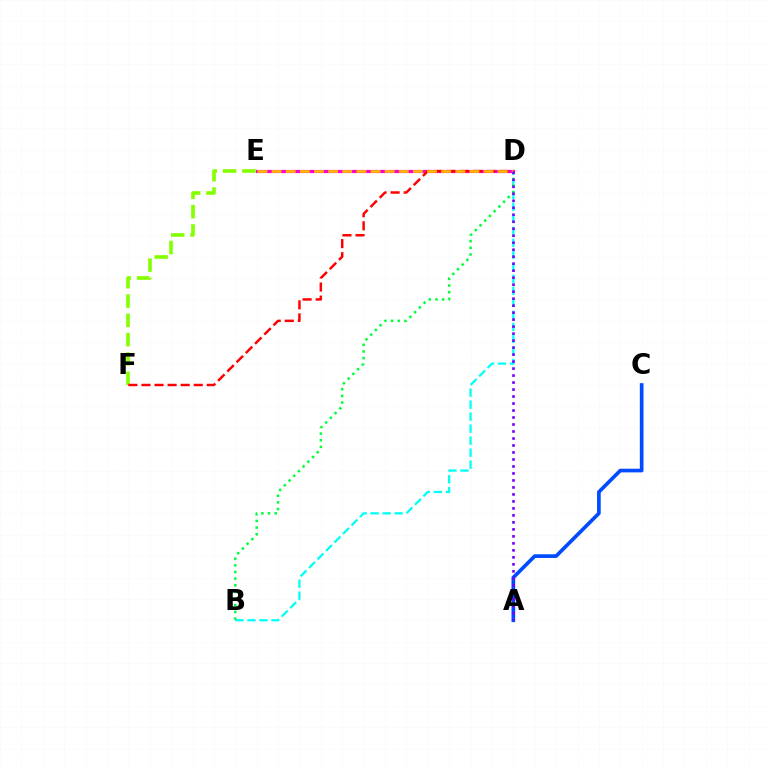{('B', 'D'): [{'color': '#00fff6', 'line_style': 'dashed', 'thickness': 1.63}, {'color': '#00ff39', 'line_style': 'dotted', 'thickness': 1.81}], ('A', 'C'): [{'color': '#004bff', 'line_style': 'solid', 'thickness': 2.64}], ('E', 'F'): [{'color': '#84ff00', 'line_style': 'dashed', 'thickness': 2.62}], ('D', 'E'): [{'color': '#ff00cf', 'line_style': 'solid', 'thickness': 2.28}, {'color': '#ffbd00', 'line_style': 'dashed', 'thickness': 1.92}], ('D', 'F'): [{'color': '#ff0000', 'line_style': 'dashed', 'thickness': 1.78}], ('A', 'D'): [{'color': '#7200ff', 'line_style': 'dotted', 'thickness': 1.9}]}